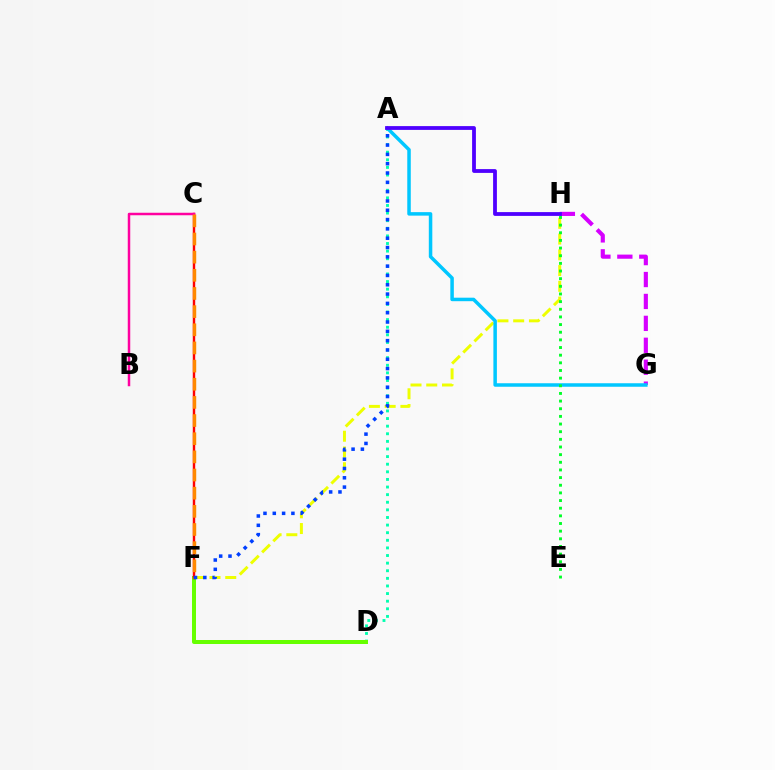{('F', 'H'): [{'color': '#eeff00', 'line_style': 'dashed', 'thickness': 2.14}], ('A', 'D'): [{'color': '#00ffaf', 'line_style': 'dotted', 'thickness': 2.07}], ('G', 'H'): [{'color': '#d600ff', 'line_style': 'dashed', 'thickness': 2.98}], ('D', 'F'): [{'color': '#66ff00', 'line_style': 'solid', 'thickness': 2.88}], ('C', 'F'): [{'color': '#ff0000', 'line_style': 'solid', 'thickness': 1.74}, {'color': '#ff8800', 'line_style': 'dashed', 'thickness': 2.47}], ('B', 'C'): [{'color': '#ff00a0', 'line_style': 'solid', 'thickness': 1.8}], ('A', 'G'): [{'color': '#00c7ff', 'line_style': 'solid', 'thickness': 2.52}], ('A', 'F'): [{'color': '#003fff', 'line_style': 'dotted', 'thickness': 2.53}], ('E', 'H'): [{'color': '#00ff27', 'line_style': 'dotted', 'thickness': 2.08}], ('A', 'H'): [{'color': '#4f00ff', 'line_style': 'solid', 'thickness': 2.73}]}